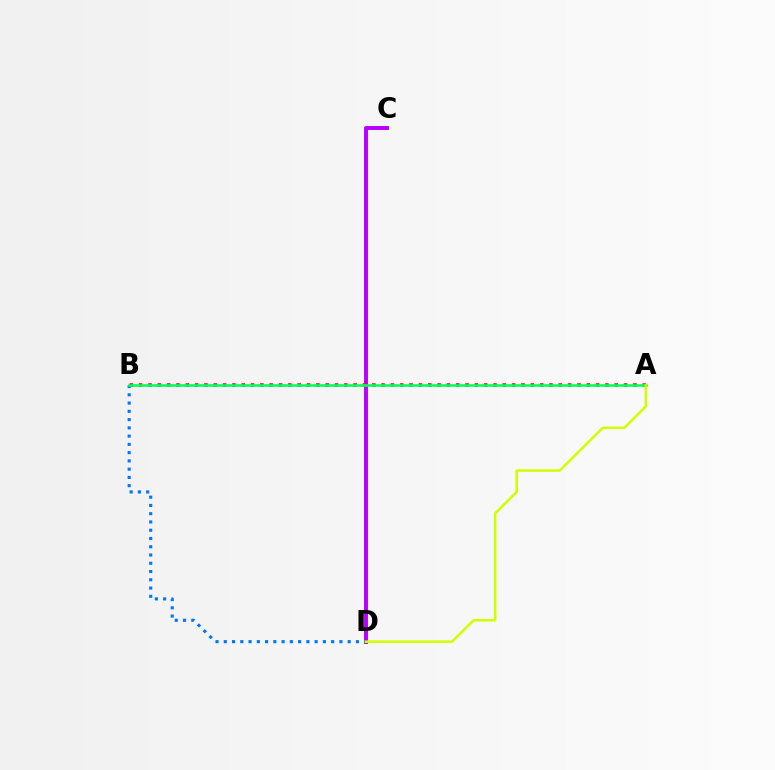{('C', 'D'): [{'color': '#b900ff', 'line_style': 'solid', 'thickness': 2.83}], ('A', 'B'): [{'color': '#ff0000', 'line_style': 'dotted', 'thickness': 2.53}, {'color': '#00ff5c', 'line_style': 'solid', 'thickness': 1.87}], ('B', 'D'): [{'color': '#0074ff', 'line_style': 'dotted', 'thickness': 2.24}], ('A', 'D'): [{'color': '#d1ff00', 'line_style': 'solid', 'thickness': 1.83}]}